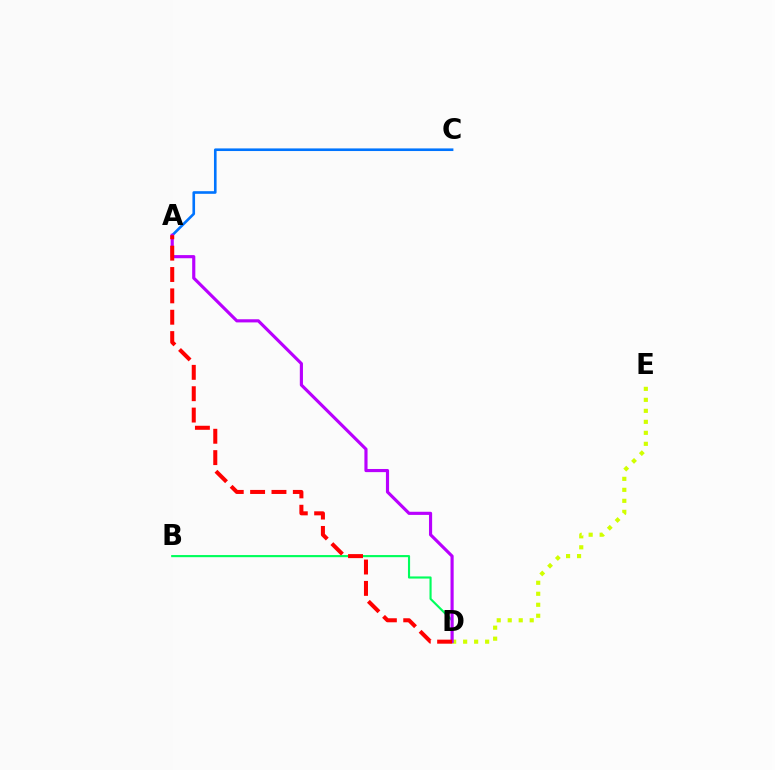{('D', 'E'): [{'color': '#d1ff00', 'line_style': 'dotted', 'thickness': 2.99}], ('A', 'C'): [{'color': '#0074ff', 'line_style': 'solid', 'thickness': 1.89}], ('B', 'D'): [{'color': '#00ff5c', 'line_style': 'solid', 'thickness': 1.54}], ('A', 'D'): [{'color': '#b900ff', 'line_style': 'solid', 'thickness': 2.26}, {'color': '#ff0000', 'line_style': 'dashed', 'thickness': 2.9}]}